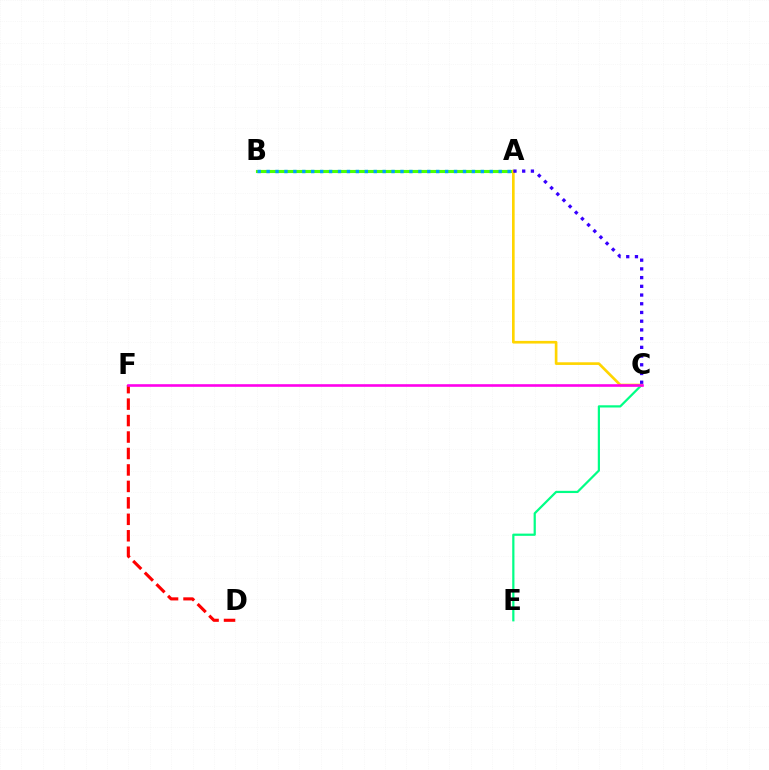{('A', 'B'): [{'color': '#4fff00', 'line_style': 'solid', 'thickness': 2.26}, {'color': '#009eff', 'line_style': 'dotted', 'thickness': 2.43}], ('C', 'E'): [{'color': '#00ff86', 'line_style': 'solid', 'thickness': 1.6}], ('A', 'C'): [{'color': '#ffd500', 'line_style': 'solid', 'thickness': 1.92}, {'color': '#3700ff', 'line_style': 'dotted', 'thickness': 2.37}], ('D', 'F'): [{'color': '#ff0000', 'line_style': 'dashed', 'thickness': 2.24}], ('C', 'F'): [{'color': '#ff00ed', 'line_style': 'solid', 'thickness': 1.88}]}